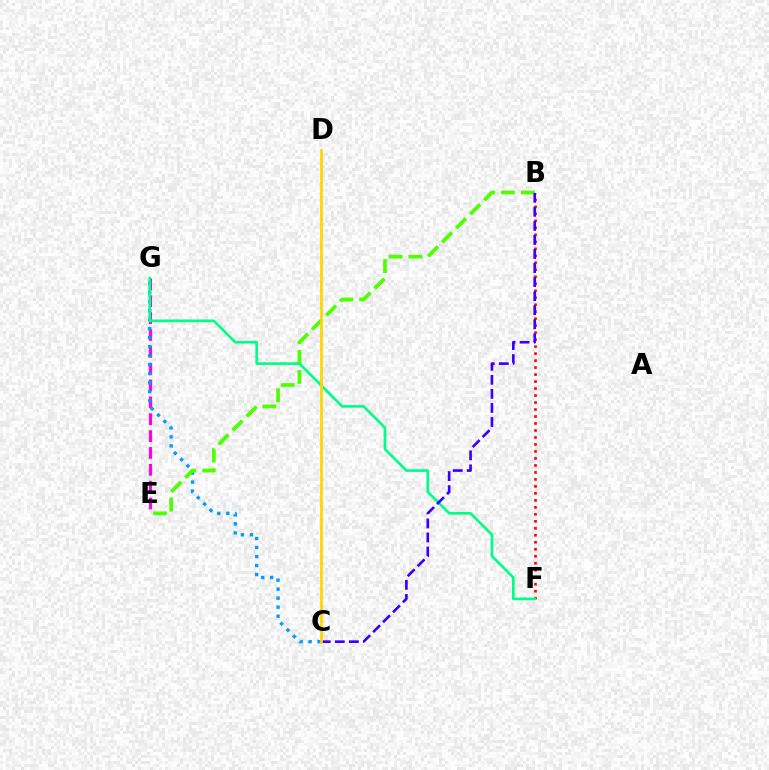{('E', 'G'): [{'color': '#ff00ed', 'line_style': 'dashed', 'thickness': 2.29}], ('B', 'F'): [{'color': '#ff0000', 'line_style': 'dotted', 'thickness': 1.9}], ('C', 'G'): [{'color': '#009eff', 'line_style': 'dotted', 'thickness': 2.45}], ('B', 'E'): [{'color': '#4fff00', 'line_style': 'dashed', 'thickness': 2.7}], ('F', 'G'): [{'color': '#00ff86', 'line_style': 'solid', 'thickness': 1.92}], ('B', 'C'): [{'color': '#3700ff', 'line_style': 'dashed', 'thickness': 1.91}], ('C', 'D'): [{'color': '#ffd500', 'line_style': 'solid', 'thickness': 1.97}]}